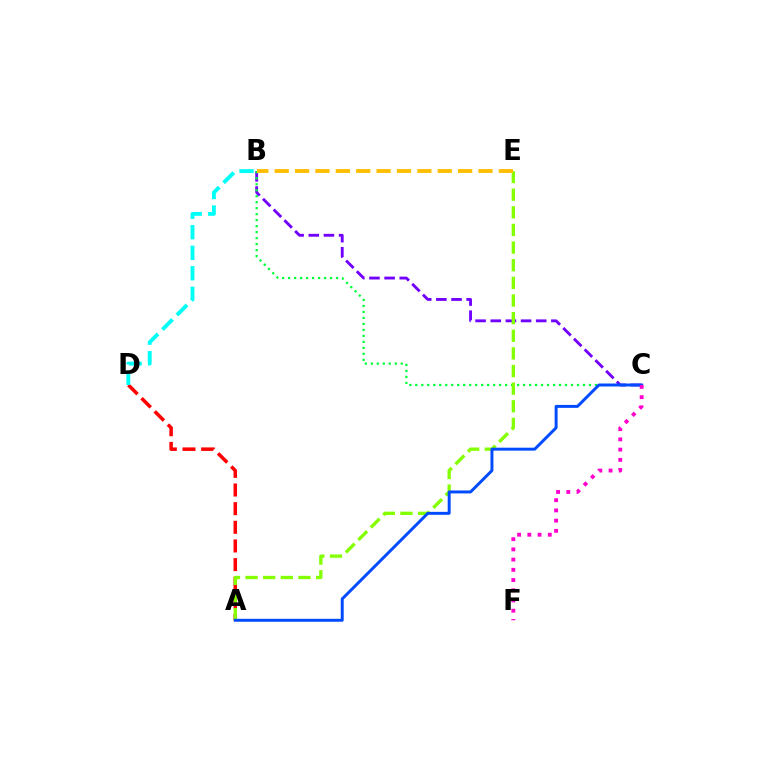{('B', 'C'): [{'color': '#7200ff', 'line_style': 'dashed', 'thickness': 2.06}, {'color': '#00ff39', 'line_style': 'dotted', 'thickness': 1.63}], ('A', 'D'): [{'color': '#ff0000', 'line_style': 'dashed', 'thickness': 2.53}], ('A', 'E'): [{'color': '#84ff00', 'line_style': 'dashed', 'thickness': 2.4}], ('A', 'C'): [{'color': '#004bff', 'line_style': 'solid', 'thickness': 2.13}], ('B', 'E'): [{'color': '#ffbd00', 'line_style': 'dashed', 'thickness': 2.77}], ('B', 'D'): [{'color': '#00fff6', 'line_style': 'dashed', 'thickness': 2.79}], ('C', 'F'): [{'color': '#ff00cf', 'line_style': 'dotted', 'thickness': 2.78}]}